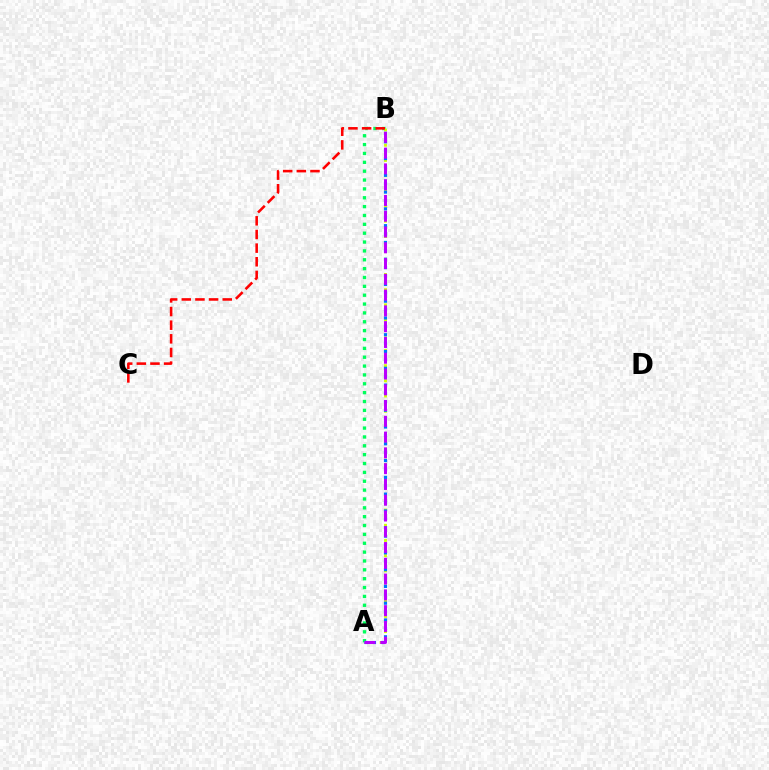{('A', 'B'): [{'color': '#00ff5c', 'line_style': 'dotted', 'thickness': 2.41}, {'color': '#d1ff00', 'line_style': 'dotted', 'thickness': 2.07}, {'color': '#0074ff', 'line_style': 'dotted', 'thickness': 2.28}, {'color': '#b900ff', 'line_style': 'dashed', 'thickness': 2.14}], ('B', 'C'): [{'color': '#ff0000', 'line_style': 'dashed', 'thickness': 1.85}]}